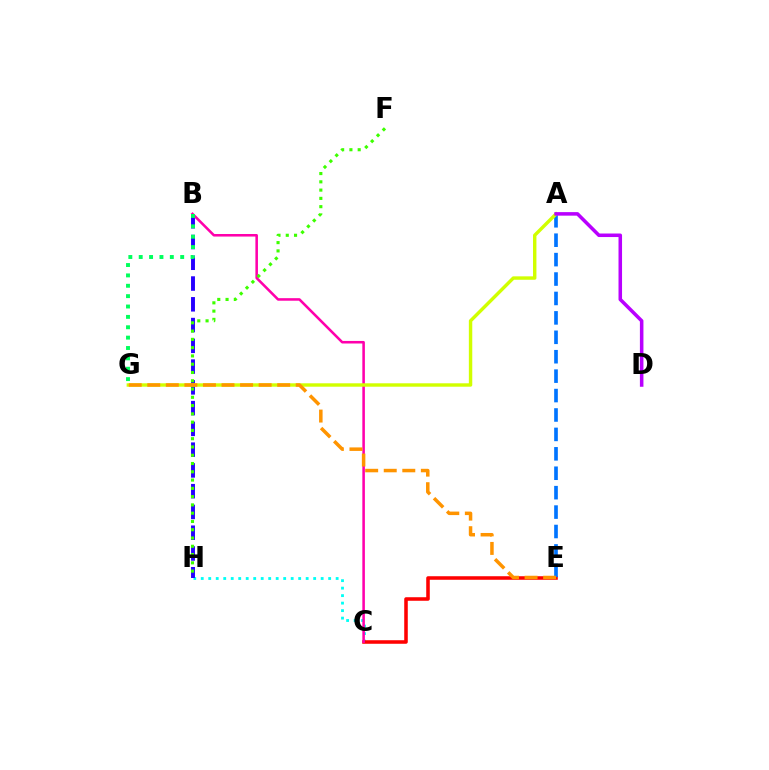{('C', 'H'): [{'color': '#00fff6', 'line_style': 'dotted', 'thickness': 2.04}], ('C', 'E'): [{'color': '#ff0000', 'line_style': 'solid', 'thickness': 2.55}], ('A', 'E'): [{'color': '#0074ff', 'line_style': 'dashed', 'thickness': 2.64}], ('B', 'H'): [{'color': '#2500ff', 'line_style': 'dashed', 'thickness': 2.82}], ('B', 'C'): [{'color': '#ff00ac', 'line_style': 'solid', 'thickness': 1.84}], ('A', 'G'): [{'color': '#d1ff00', 'line_style': 'solid', 'thickness': 2.46}], ('A', 'D'): [{'color': '#b900ff', 'line_style': 'solid', 'thickness': 2.55}], ('B', 'G'): [{'color': '#00ff5c', 'line_style': 'dotted', 'thickness': 2.82}], ('E', 'G'): [{'color': '#ff9400', 'line_style': 'dashed', 'thickness': 2.52}], ('F', 'H'): [{'color': '#3dff00', 'line_style': 'dotted', 'thickness': 2.25}]}